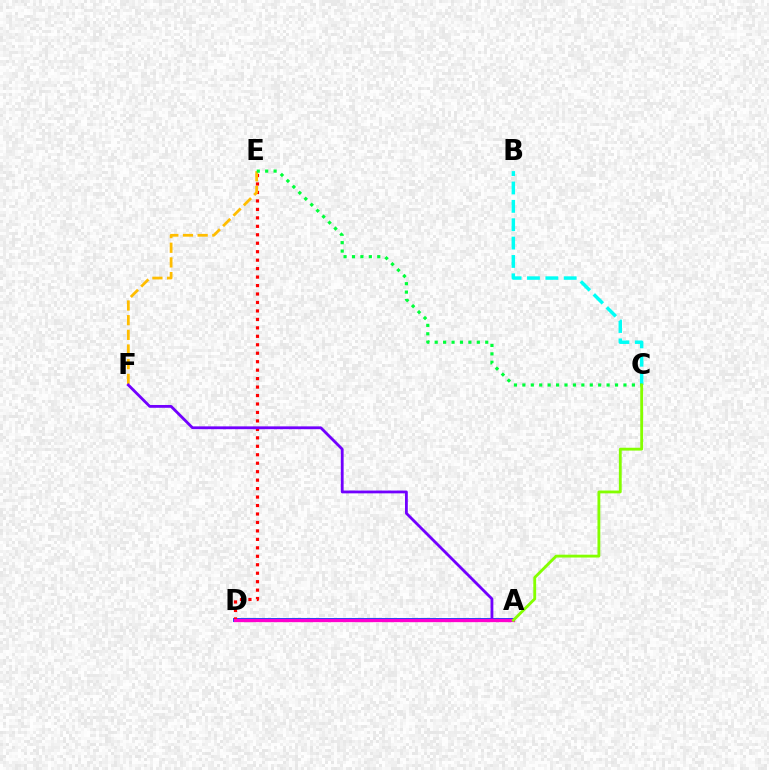{('A', 'D'): [{'color': '#004bff', 'line_style': 'solid', 'thickness': 2.81}, {'color': '#ff00cf', 'line_style': 'solid', 'thickness': 2.39}], ('D', 'E'): [{'color': '#ff0000', 'line_style': 'dotted', 'thickness': 2.3}], ('B', 'C'): [{'color': '#00fff6', 'line_style': 'dashed', 'thickness': 2.5}], ('E', 'F'): [{'color': '#ffbd00', 'line_style': 'dashed', 'thickness': 1.99}], ('C', 'E'): [{'color': '#00ff39', 'line_style': 'dotted', 'thickness': 2.29}], ('A', 'F'): [{'color': '#7200ff', 'line_style': 'solid', 'thickness': 2.02}], ('A', 'C'): [{'color': '#84ff00', 'line_style': 'solid', 'thickness': 2.04}]}